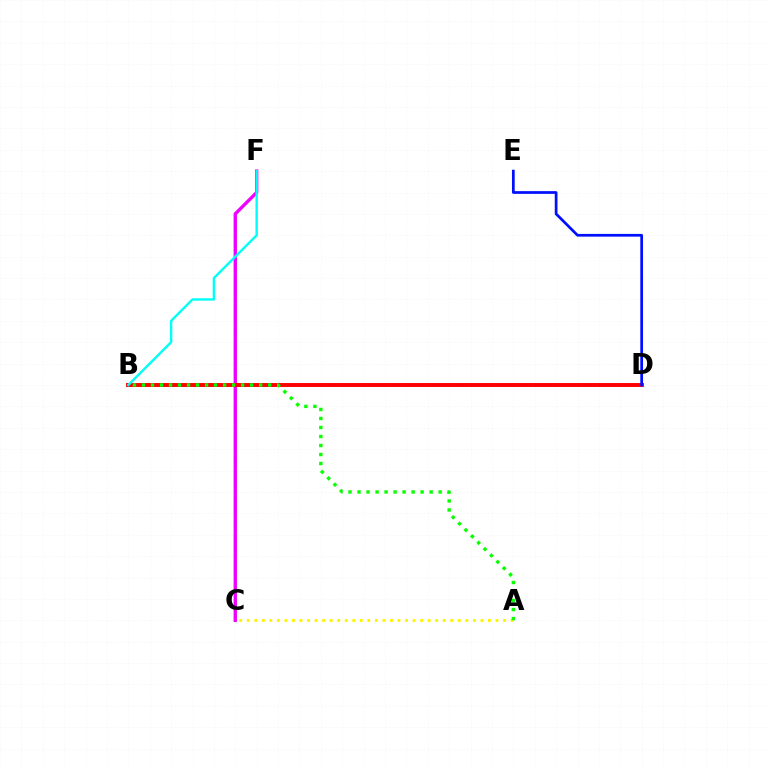{('C', 'F'): [{'color': '#ee00ff', 'line_style': 'solid', 'thickness': 2.42}], ('B', 'D'): [{'color': '#ff0000', 'line_style': 'solid', 'thickness': 2.82}], ('A', 'C'): [{'color': '#fcf500', 'line_style': 'dotted', 'thickness': 2.05}], ('A', 'B'): [{'color': '#08ff00', 'line_style': 'dotted', 'thickness': 2.45}], ('B', 'F'): [{'color': '#00fff6', 'line_style': 'solid', 'thickness': 1.73}], ('D', 'E'): [{'color': '#0010ff', 'line_style': 'solid', 'thickness': 1.97}]}